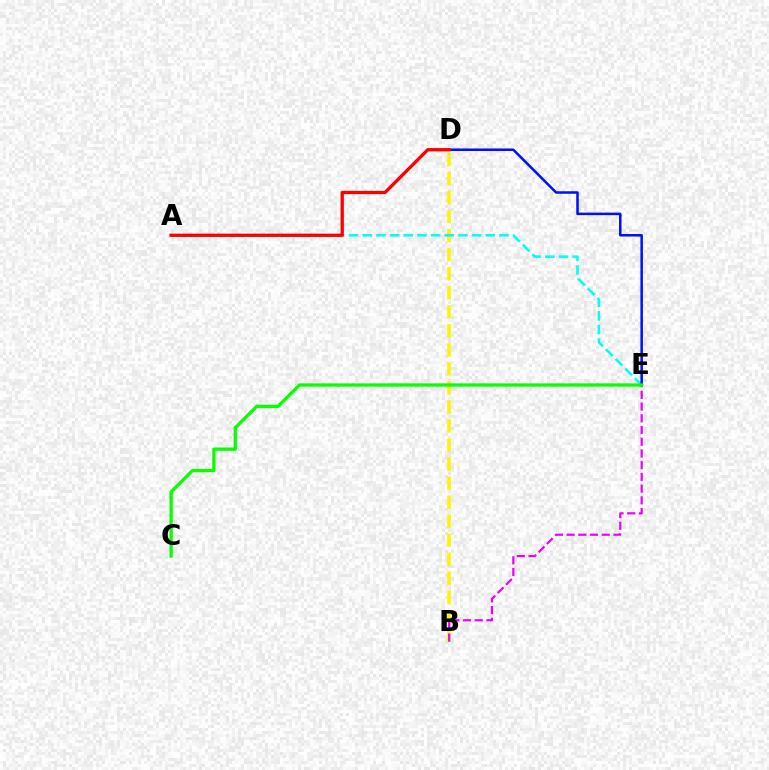{('B', 'D'): [{'color': '#fcf500', 'line_style': 'dashed', 'thickness': 2.59}], ('B', 'E'): [{'color': '#ee00ff', 'line_style': 'dashed', 'thickness': 1.59}], ('A', 'E'): [{'color': '#00fff6', 'line_style': 'dashed', 'thickness': 1.86}], ('D', 'E'): [{'color': '#0010ff', 'line_style': 'solid', 'thickness': 1.82}], ('A', 'D'): [{'color': '#ff0000', 'line_style': 'solid', 'thickness': 2.37}], ('C', 'E'): [{'color': '#08ff00', 'line_style': 'solid', 'thickness': 2.37}]}